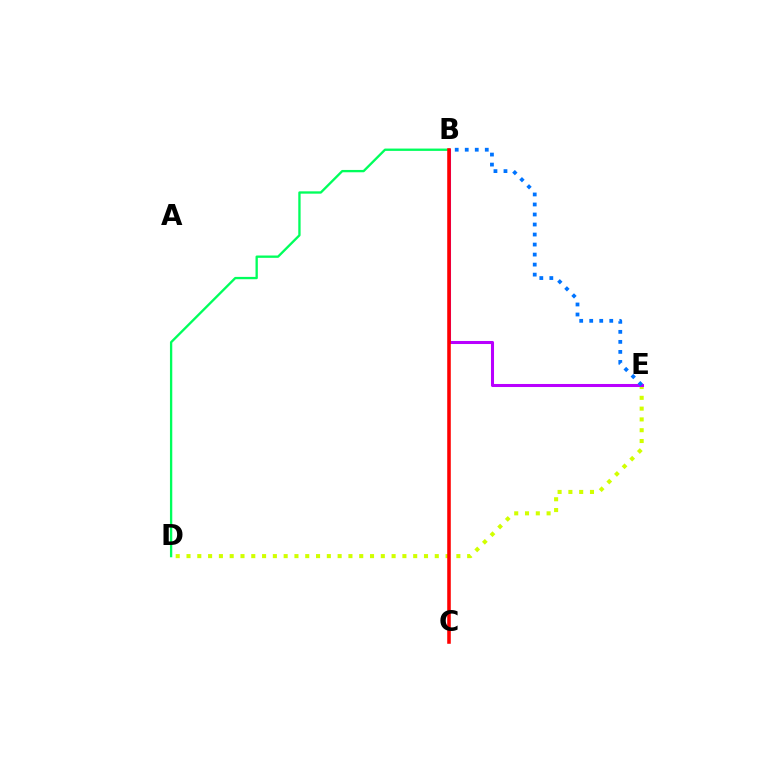{('D', 'E'): [{'color': '#d1ff00', 'line_style': 'dotted', 'thickness': 2.93}], ('B', 'D'): [{'color': '#00ff5c', 'line_style': 'solid', 'thickness': 1.67}], ('B', 'E'): [{'color': '#b900ff', 'line_style': 'solid', 'thickness': 2.19}, {'color': '#0074ff', 'line_style': 'dotted', 'thickness': 2.72}], ('B', 'C'): [{'color': '#ff0000', 'line_style': 'solid', 'thickness': 2.57}]}